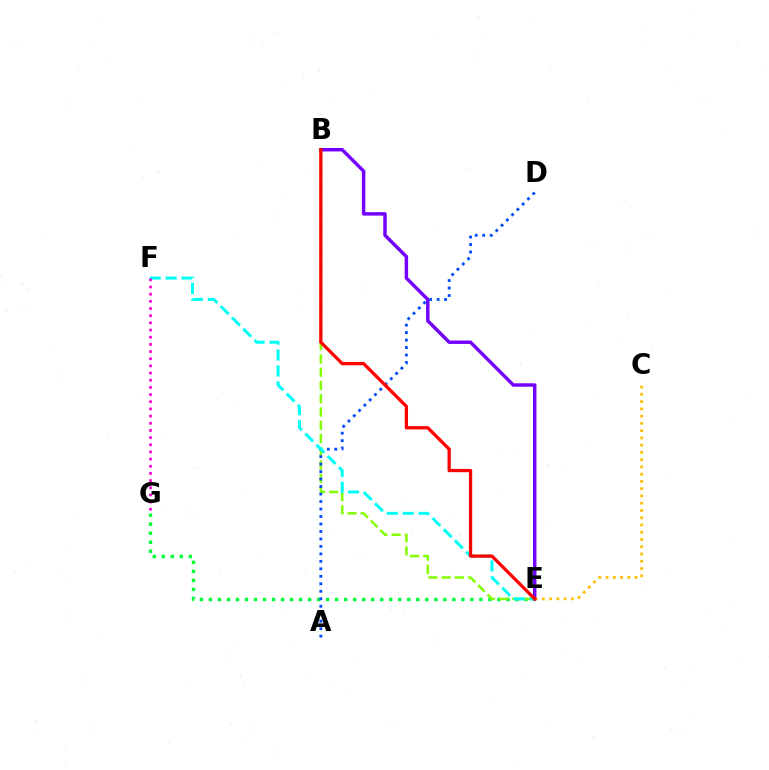{('E', 'G'): [{'color': '#00ff39', 'line_style': 'dotted', 'thickness': 2.45}], ('B', 'E'): [{'color': '#7200ff', 'line_style': 'solid', 'thickness': 2.48}, {'color': '#84ff00', 'line_style': 'dashed', 'thickness': 1.8}, {'color': '#ff0000', 'line_style': 'solid', 'thickness': 2.36}], ('A', 'D'): [{'color': '#004bff', 'line_style': 'dotted', 'thickness': 2.03}], ('C', 'E'): [{'color': '#ffbd00', 'line_style': 'dotted', 'thickness': 1.97}], ('E', 'F'): [{'color': '#00fff6', 'line_style': 'dashed', 'thickness': 2.16}], ('F', 'G'): [{'color': '#ff00cf', 'line_style': 'dotted', 'thickness': 1.95}]}